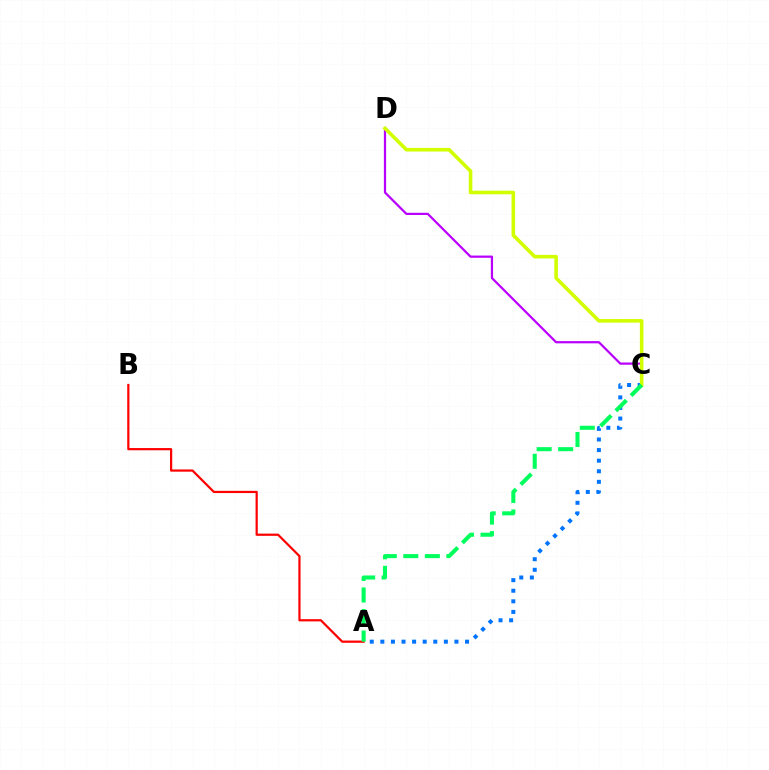{('C', 'D'): [{'color': '#b900ff', 'line_style': 'solid', 'thickness': 1.61}, {'color': '#d1ff00', 'line_style': 'solid', 'thickness': 2.58}], ('A', 'C'): [{'color': '#0074ff', 'line_style': 'dotted', 'thickness': 2.88}, {'color': '#00ff5c', 'line_style': 'dashed', 'thickness': 2.92}], ('A', 'B'): [{'color': '#ff0000', 'line_style': 'solid', 'thickness': 1.6}]}